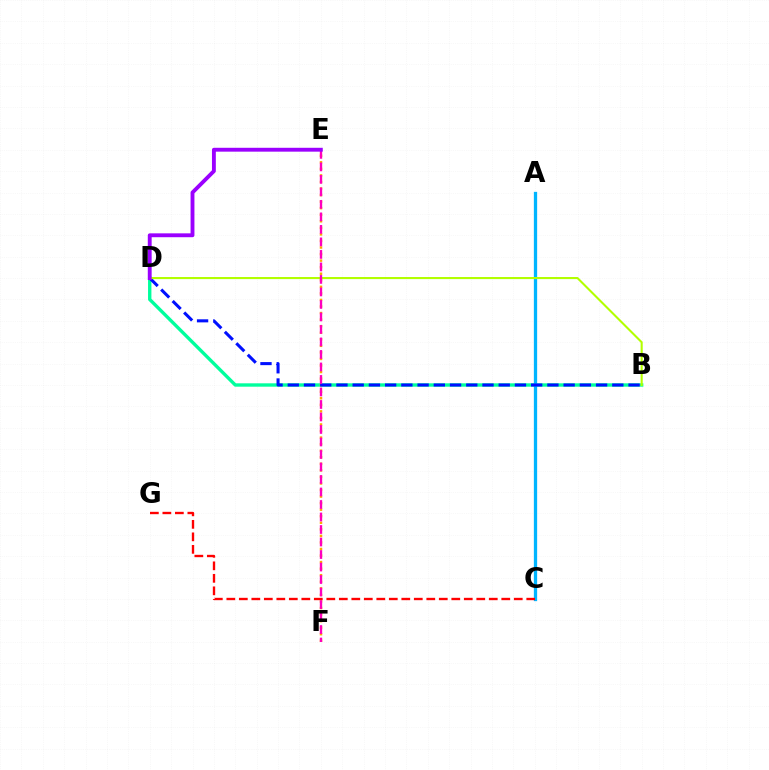{('A', 'C'): [{'color': '#08ff00', 'line_style': 'dotted', 'thickness': 2.07}, {'color': '#00b5ff', 'line_style': 'solid', 'thickness': 2.37}], ('B', 'D'): [{'color': '#00ff9d', 'line_style': 'solid', 'thickness': 2.43}, {'color': '#0010ff', 'line_style': 'dashed', 'thickness': 2.2}, {'color': '#b3ff00', 'line_style': 'solid', 'thickness': 1.5}], ('C', 'G'): [{'color': '#ff0000', 'line_style': 'dashed', 'thickness': 1.7}], ('E', 'F'): [{'color': '#ffa500', 'line_style': 'dotted', 'thickness': 1.78}, {'color': '#ff00bd', 'line_style': 'dashed', 'thickness': 1.7}], ('D', 'E'): [{'color': '#9b00ff', 'line_style': 'solid', 'thickness': 2.78}]}